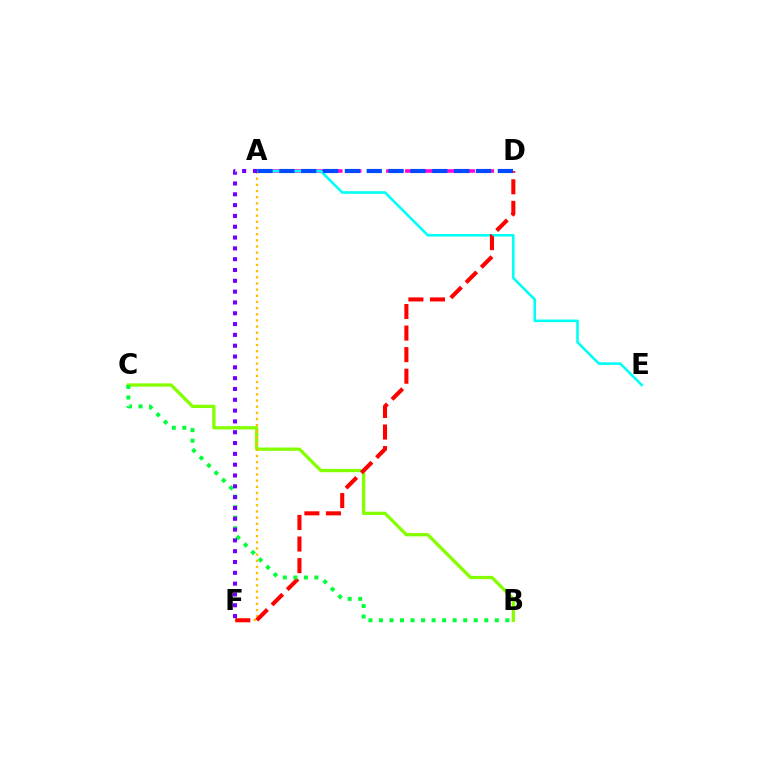{('B', 'C'): [{'color': '#84ff00', 'line_style': 'solid', 'thickness': 2.36}, {'color': '#00ff39', 'line_style': 'dotted', 'thickness': 2.86}], ('A', 'D'): [{'color': '#ff00cf', 'line_style': 'dashed', 'thickness': 2.57}, {'color': '#004bff', 'line_style': 'dashed', 'thickness': 2.97}], ('A', 'E'): [{'color': '#00fff6', 'line_style': 'solid', 'thickness': 1.86}], ('A', 'F'): [{'color': '#ffbd00', 'line_style': 'dotted', 'thickness': 1.67}, {'color': '#7200ff', 'line_style': 'dotted', 'thickness': 2.94}], ('D', 'F'): [{'color': '#ff0000', 'line_style': 'dashed', 'thickness': 2.93}]}